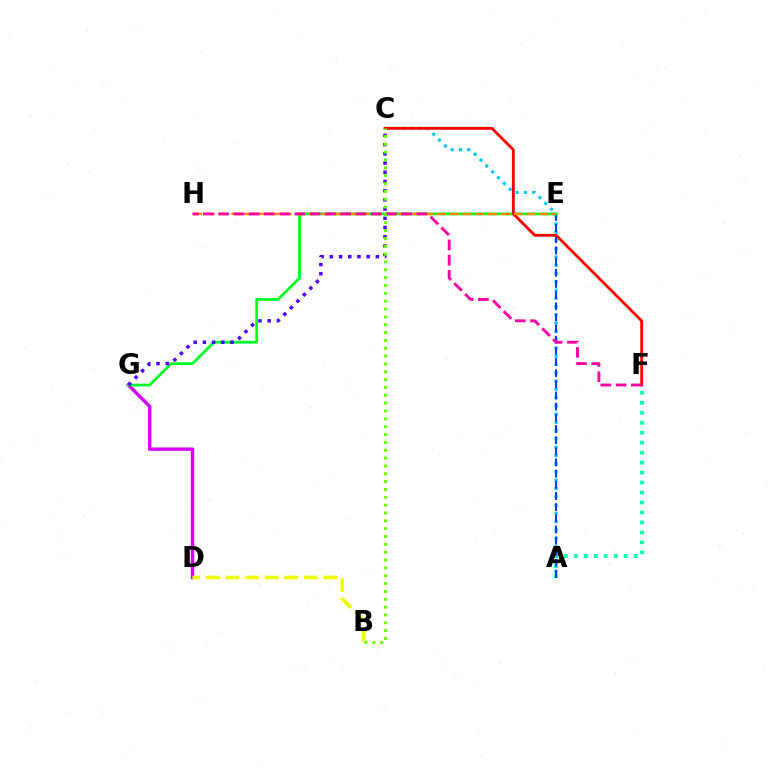{('D', 'G'): [{'color': '#d600ff', 'line_style': 'solid', 'thickness': 2.44}], ('A', 'F'): [{'color': '#00ffaf', 'line_style': 'dotted', 'thickness': 2.71}], ('B', 'D'): [{'color': '#eeff00', 'line_style': 'dashed', 'thickness': 2.66}], ('A', 'C'): [{'color': '#00c7ff', 'line_style': 'dotted', 'thickness': 2.25}], ('A', 'E'): [{'color': '#003fff', 'line_style': 'dashed', 'thickness': 1.52}], ('E', 'G'): [{'color': '#00ff27', 'line_style': 'solid', 'thickness': 1.99}], ('C', 'F'): [{'color': '#ff0000', 'line_style': 'solid', 'thickness': 2.04}], ('E', 'H'): [{'color': '#ff8800', 'line_style': 'dashed', 'thickness': 1.74}], ('C', 'G'): [{'color': '#4f00ff', 'line_style': 'dotted', 'thickness': 2.5}], ('F', 'H'): [{'color': '#ff00a0', 'line_style': 'dashed', 'thickness': 2.07}], ('B', 'C'): [{'color': '#66ff00', 'line_style': 'dotted', 'thickness': 2.13}]}